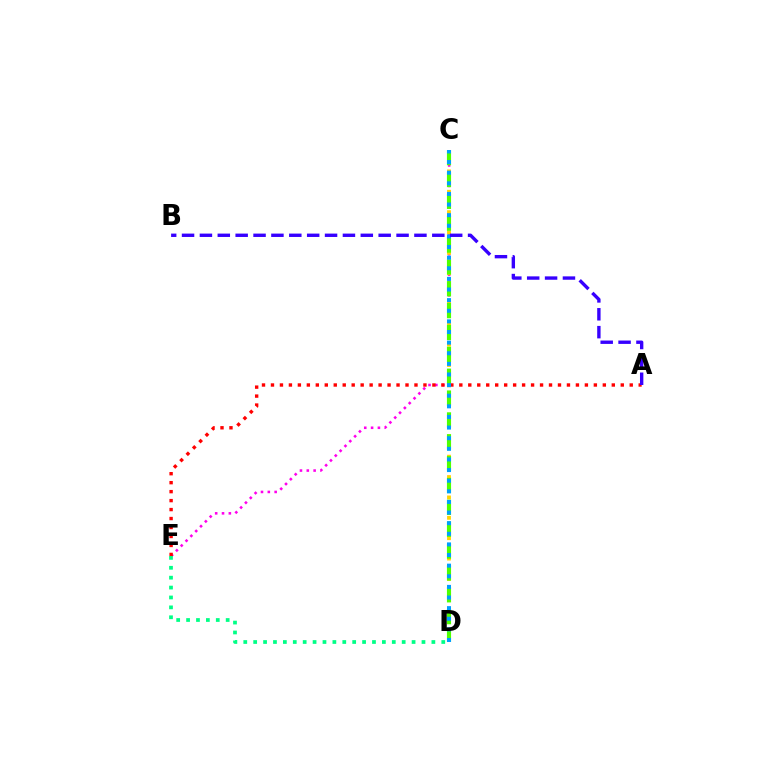{('C', 'E'): [{'color': '#ff00ed', 'line_style': 'dotted', 'thickness': 1.86}], ('C', 'D'): [{'color': '#ffd500', 'line_style': 'dotted', 'thickness': 2.77}, {'color': '#4fff00', 'line_style': 'dashed', 'thickness': 2.97}, {'color': '#009eff', 'line_style': 'dotted', 'thickness': 2.89}], ('A', 'E'): [{'color': '#ff0000', 'line_style': 'dotted', 'thickness': 2.44}], ('D', 'E'): [{'color': '#00ff86', 'line_style': 'dotted', 'thickness': 2.69}], ('A', 'B'): [{'color': '#3700ff', 'line_style': 'dashed', 'thickness': 2.43}]}